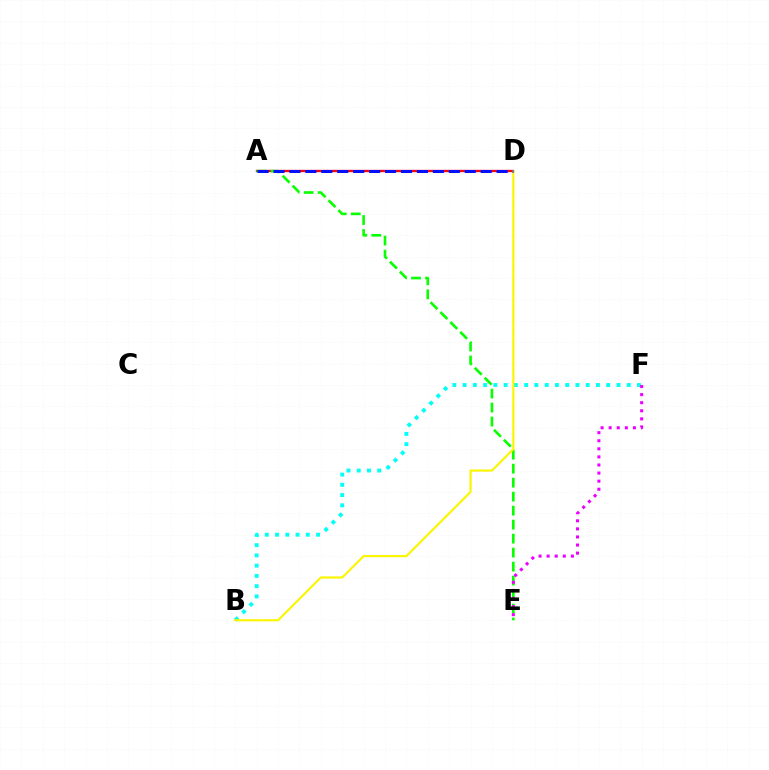{('A', 'D'): [{'color': '#ff0000', 'line_style': 'solid', 'thickness': 1.67}, {'color': '#0010ff', 'line_style': 'dashed', 'thickness': 2.17}], ('A', 'E'): [{'color': '#08ff00', 'line_style': 'dashed', 'thickness': 1.9}], ('B', 'F'): [{'color': '#00fff6', 'line_style': 'dotted', 'thickness': 2.79}], ('E', 'F'): [{'color': '#ee00ff', 'line_style': 'dotted', 'thickness': 2.2}], ('B', 'D'): [{'color': '#fcf500', 'line_style': 'solid', 'thickness': 1.56}]}